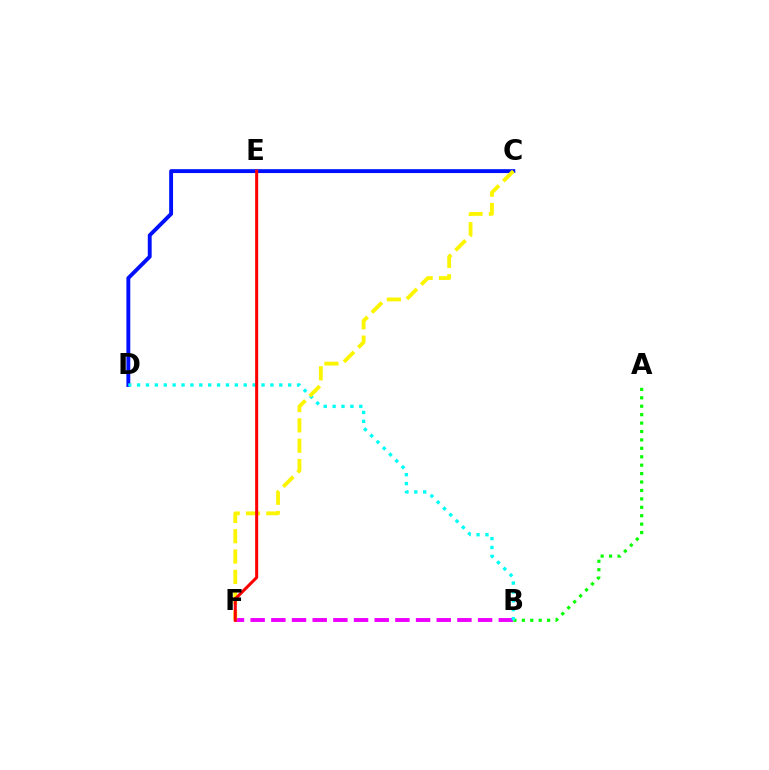{('C', 'D'): [{'color': '#0010ff', 'line_style': 'solid', 'thickness': 2.79}], ('B', 'F'): [{'color': '#ee00ff', 'line_style': 'dashed', 'thickness': 2.81}], ('A', 'B'): [{'color': '#08ff00', 'line_style': 'dotted', 'thickness': 2.29}], ('B', 'D'): [{'color': '#00fff6', 'line_style': 'dotted', 'thickness': 2.41}], ('C', 'F'): [{'color': '#fcf500', 'line_style': 'dashed', 'thickness': 2.76}], ('E', 'F'): [{'color': '#ff0000', 'line_style': 'solid', 'thickness': 2.18}]}